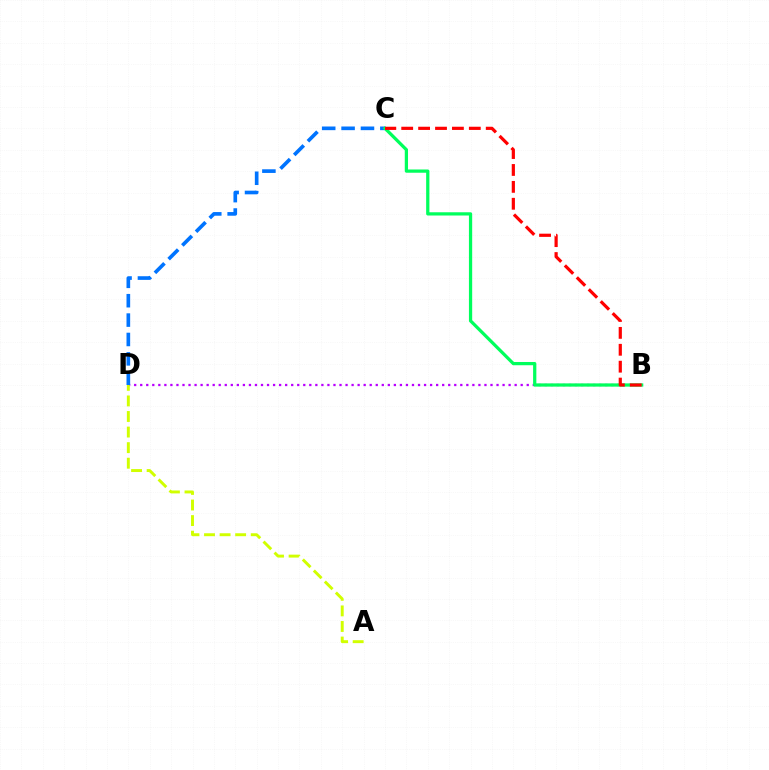{('B', 'D'): [{'color': '#b900ff', 'line_style': 'dotted', 'thickness': 1.64}], ('C', 'D'): [{'color': '#0074ff', 'line_style': 'dashed', 'thickness': 2.63}], ('B', 'C'): [{'color': '#00ff5c', 'line_style': 'solid', 'thickness': 2.34}, {'color': '#ff0000', 'line_style': 'dashed', 'thickness': 2.3}], ('A', 'D'): [{'color': '#d1ff00', 'line_style': 'dashed', 'thickness': 2.12}]}